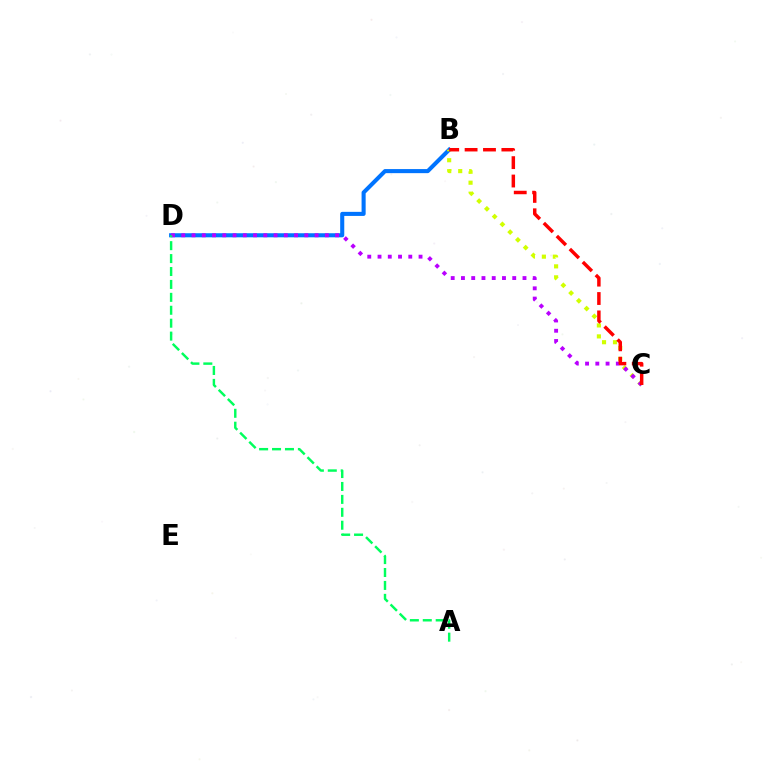{('B', 'D'): [{'color': '#0074ff', 'line_style': 'solid', 'thickness': 2.94}], ('B', 'C'): [{'color': '#d1ff00', 'line_style': 'dotted', 'thickness': 2.98}, {'color': '#ff0000', 'line_style': 'dashed', 'thickness': 2.5}], ('C', 'D'): [{'color': '#b900ff', 'line_style': 'dotted', 'thickness': 2.79}], ('A', 'D'): [{'color': '#00ff5c', 'line_style': 'dashed', 'thickness': 1.76}]}